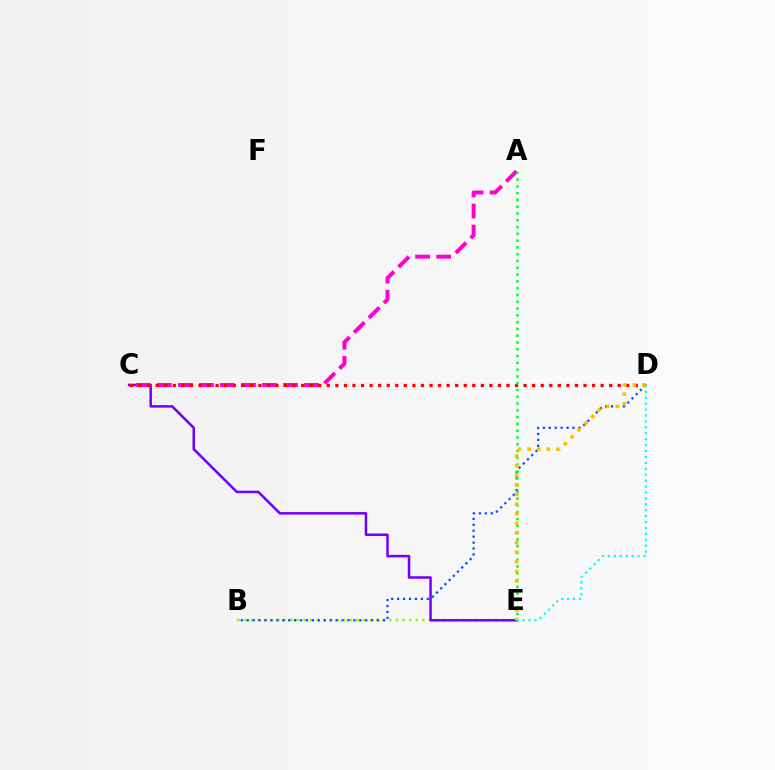{('B', 'E'): [{'color': '#84ff00', 'line_style': 'dotted', 'thickness': 1.79}], ('C', 'E'): [{'color': '#7200ff', 'line_style': 'solid', 'thickness': 1.82}], ('B', 'D'): [{'color': '#004bff', 'line_style': 'dotted', 'thickness': 1.61}], ('A', 'C'): [{'color': '#ff00cf', 'line_style': 'dashed', 'thickness': 2.86}], ('C', 'D'): [{'color': '#ff0000', 'line_style': 'dotted', 'thickness': 2.32}], ('A', 'E'): [{'color': '#00ff39', 'line_style': 'dotted', 'thickness': 1.84}], ('D', 'E'): [{'color': '#00fff6', 'line_style': 'dotted', 'thickness': 1.61}, {'color': '#ffbd00', 'line_style': 'dotted', 'thickness': 2.61}]}